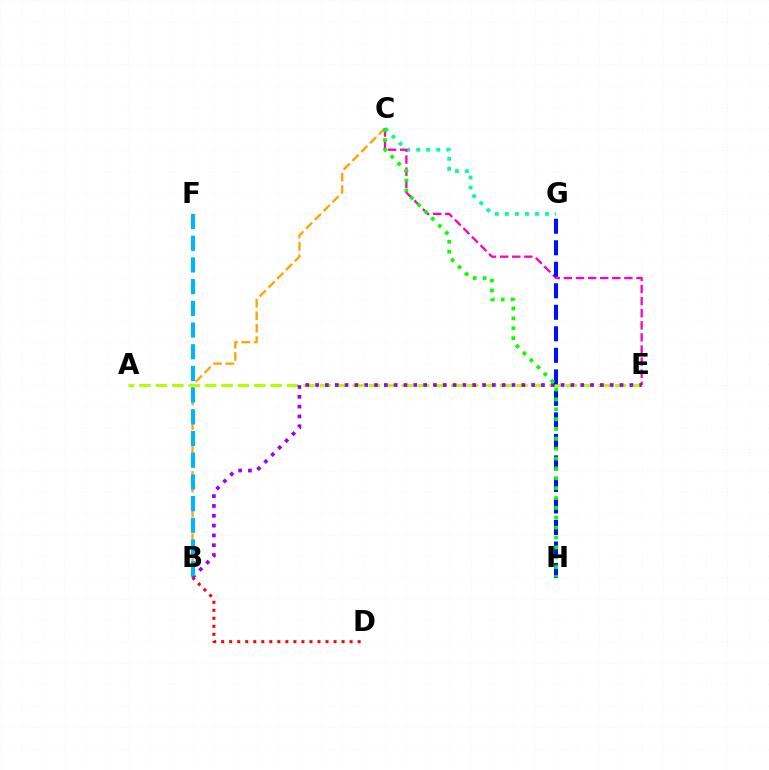{('B', 'C'): [{'color': '#ffa500', 'line_style': 'dashed', 'thickness': 1.69}], ('A', 'E'): [{'color': '#b3ff00', 'line_style': 'dashed', 'thickness': 2.23}], ('B', 'D'): [{'color': '#ff0000', 'line_style': 'dotted', 'thickness': 2.18}], ('C', 'G'): [{'color': '#00ff9d', 'line_style': 'dotted', 'thickness': 2.72}], ('C', 'E'): [{'color': '#ff00bd', 'line_style': 'dashed', 'thickness': 1.64}], ('B', 'E'): [{'color': '#9b00ff', 'line_style': 'dotted', 'thickness': 2.67}], ('G', 'H'): [{'color': '#0010ff', 'line_style': 'dashed', 'thickness': 2.92}], ('B', 'F'): [{'color': '#00b5ff', 'line_style': 'dashed', 'thickness': 2.95}], ('C', 'H'): [{'color': '#08ff00', 'line_style': 'dotted', 'thickness': 2.68}]}